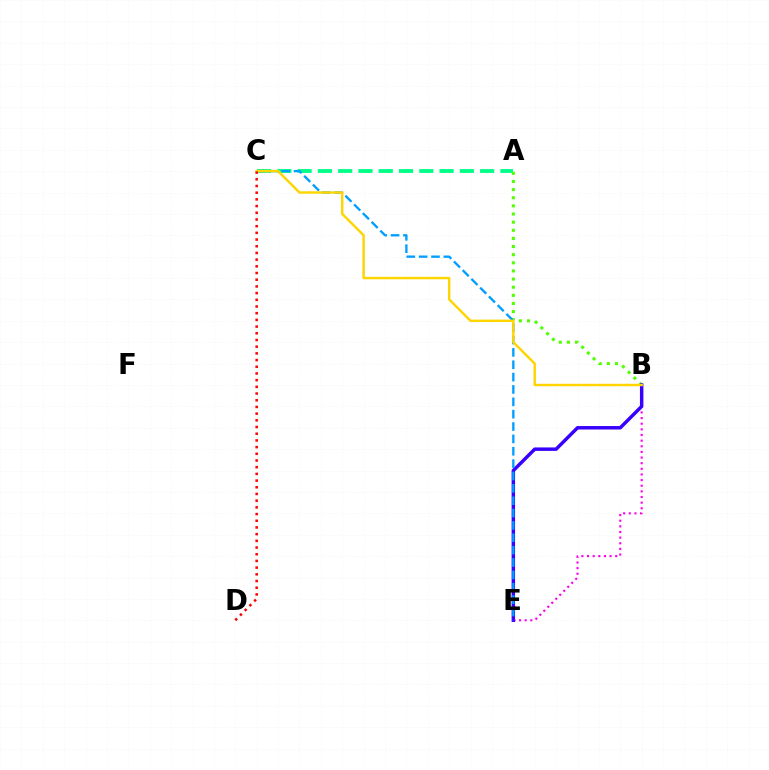{('A', 'C'): [{'color': '#00ff86', 'line_style': 'dashed', 'thickness': 2.75}], ('B', 'E'): [{'color': '#ff00ed', 'line_style': 'dotted', 'thickness': 1.53}, {'color': '#3700ff', 'line_style': 'solid', 'thickness': 2.49}], ('A', 'B'): [{'color': '#4fff00', 'line_style': 'dotted', 'thickness': 2.21}], ('C', 'E'): [{'color': '#009eff', 'line_style': 'dashed', 'thickness': 1.68}], ('B', 'C'): [{'color': '#ffd500', 'line_style': 'solid', 'thickness': 1.75}], ('C', 'D'): [{'color': '#ff0000', 'line_style': 'dotted', 'thickness': 1.82}]}